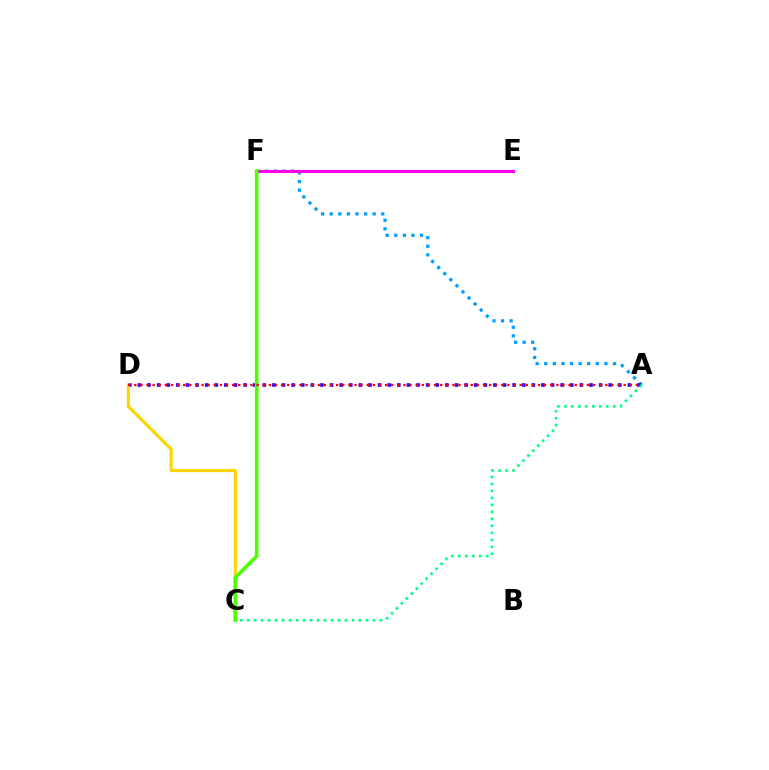{('A', 'F'): [{'color': '#009eff', 'line_style': 'dotted', 'thickness': 2.34}], ('A', 'D'): [{'color': '#3700ff', 'line_style': 'dotted', 'thickness': 2.61}, {'color': '#ff0000', 'line_style': 'dotted', 'thickness': 1.66}], ('C', 'D'): [{'color': '#ffd500', 'line_style': 'solid', 'thickness': 2.28}], ('E', 'F'): [{'color': '#ff00ed', 'line_style': 'solid', 'thickness': 2.23}], ('A', 'C'): [{'color': '#00ff86', 'line_style': 'dotted', 'thickness': 1.9}], ('C', 'F'): [{'color': '#4fff00', 'line_style': 'solid', 'thickness': 2.6}]}